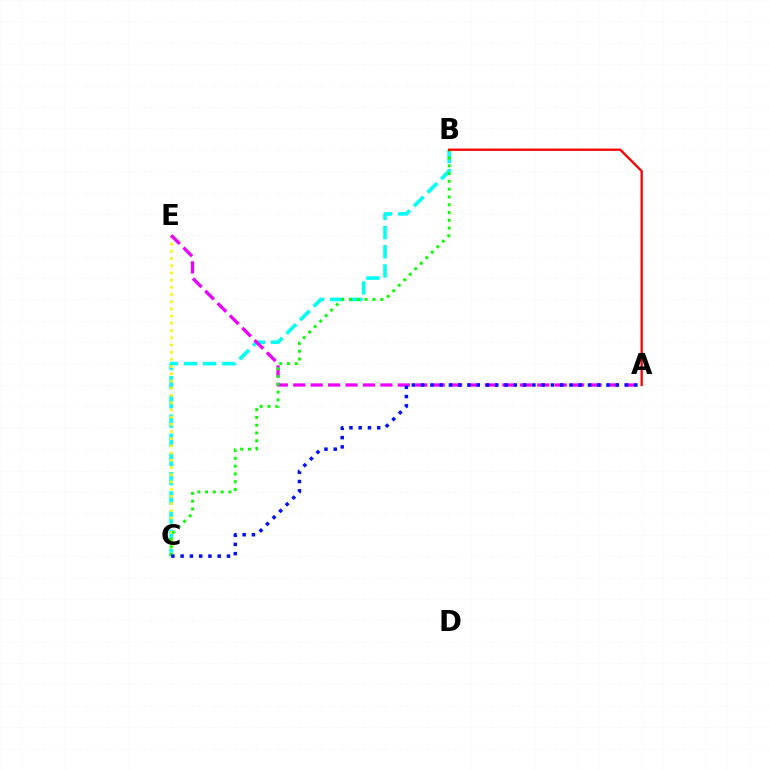{('B', 'C'): [{'color': '#00fff6', 'line_style': 'dashed', 'thickness': 2.61}, {'color': '#08ff00', 'line_style': 'dotted', 'thickness': 2.12}], ('C', 'E'): [{'color': '#fcf500', 'line_style': 'dotted', 'thickness': 1.96}], ('A', 'E'): [{'color': '#ee00ff', 'line_style': 'dashed', 'thickness': 2.37}], ('A', 'B'): [{'color': '#ff0000', 'line_style': 'solid', 'thickness': 1.66}], ('A', 'C'): [{'color': '#0010ff', 'line_style': 'dotted', 'thickness': 2.52}]}